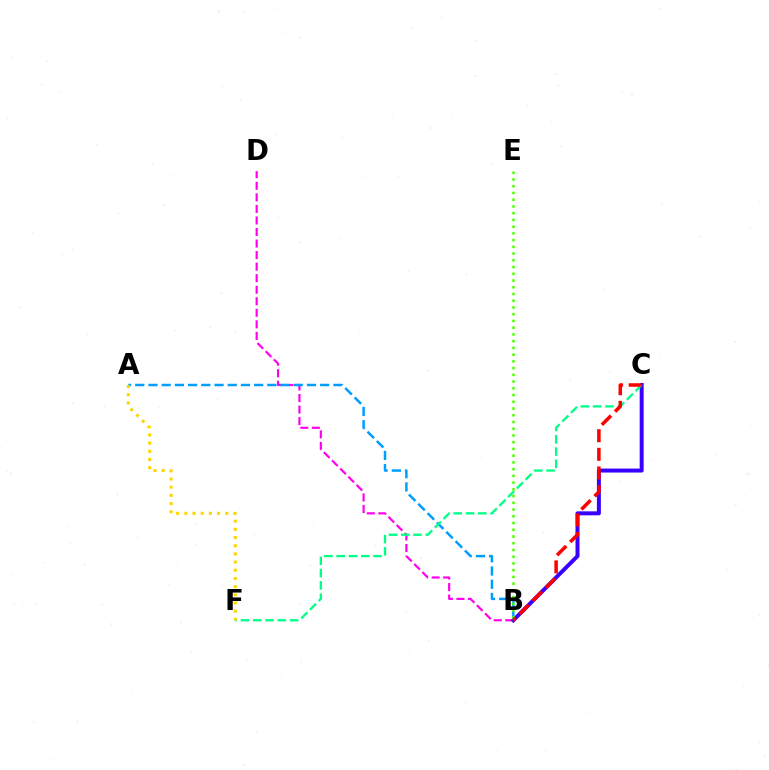{('B', 'D'): [{'color': '#ff00ed', 'line_style': 'dashed', 'thickness': 1.57}], ('B', 'C'): [{'color': '#3700ff', 'line_style': 'solid', 'thickness': 2.86}, {'color': '#ff0000', 'line_style': 'dashed', 'thickness': 2.53}], ('A', 'B'): [{'color': '#009eff', 'line_style': 'dashed', 'thickness': 1.79}], ('C', 'F'): [{'color': '#00ff86', 'line_style': 'dashed', 'thickness': 1.67}], ('B', 'E'): [{'color': '#4fff00', 'line_style': 'dotted', 'thickness': 1.83}], ('A', 'F'): [{'color': '#ffd500', 'line_style': 'dotted', 'thickness': 2.22}]}